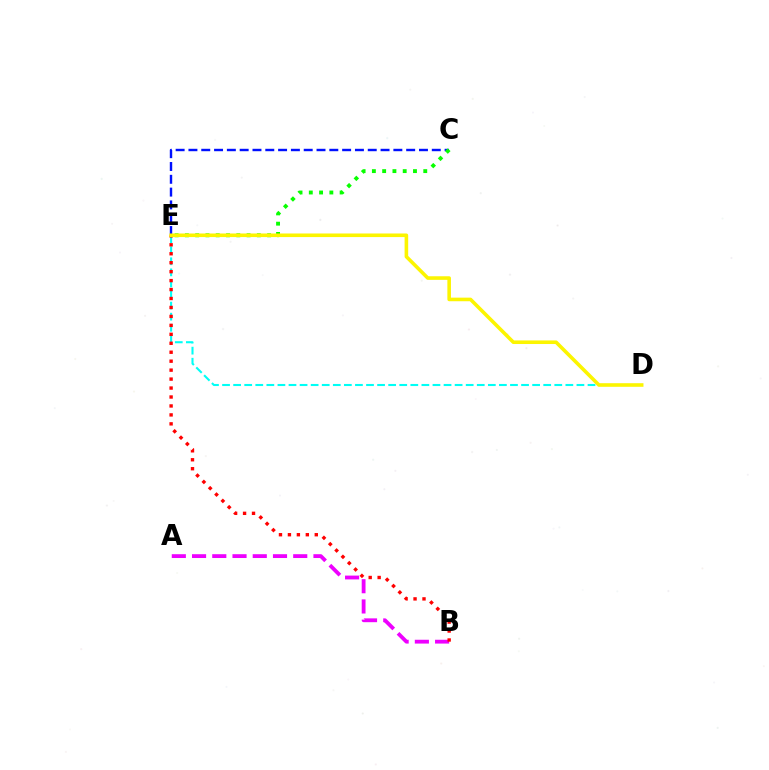{('A', 'B'): [{'color': '#ee00ff', 'line_style': 'dashed', 'thickness': 2.75}], ('D', 'E'): [{'color': '#00fff6', 'line_style': 'dashed', 'thickness': 1.5}, {'color': '#fcf500', 'line_style': 'solid', 'thickness': 2.58}], ('B', 'E'): [{'color': '#ff0000', 'line_style': 'dotted', 'thickness': 2.43}], ('C', 'E'): [{'color': '#0010ff', 'line_style': 'dashed', 'thickness': 1.74}, {'color': '#08ff00', 'line_style': 'dotted', 'thickness': 2.79}]}